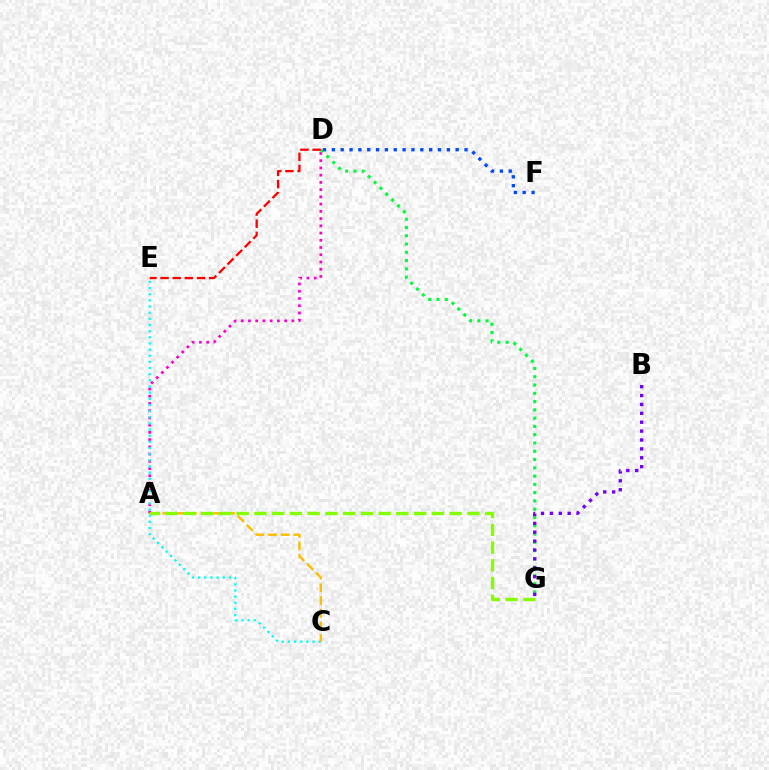{('A', 'D'): [{'color': '#ff00cf', 'line_style': 'dotted', 'thickness': 1.97}], ('C', 'E'): [{'color': '#00fff6', 'line_style': 'dotted', 'thickness': 1.67}], ('D', 'G'): [{'color': '#00ff39', 'line_style': 'dotted', 'thickness': 2.25}], ('B', 'G'): [{'color': '#7200ff', 'line_style': 'dotted', 'thickness': 2.41}], ('A', 'C'): [{'color': '#ffbd00', 'line_style': 'dashed', 'thickness': 1.73}], ('D', 'F'): [{'color': '#004bff', 'line_style': 'dotted', 'thickness': 2.4}], ('A', 'G'): [{'color': '#84ff00', 'line_style': 'dashed', 'thickness': 2.41}], ('D', 'E'): [{'color': '#ff0000', 'line_style': 'dashed', 'thickness': 1.65}]}